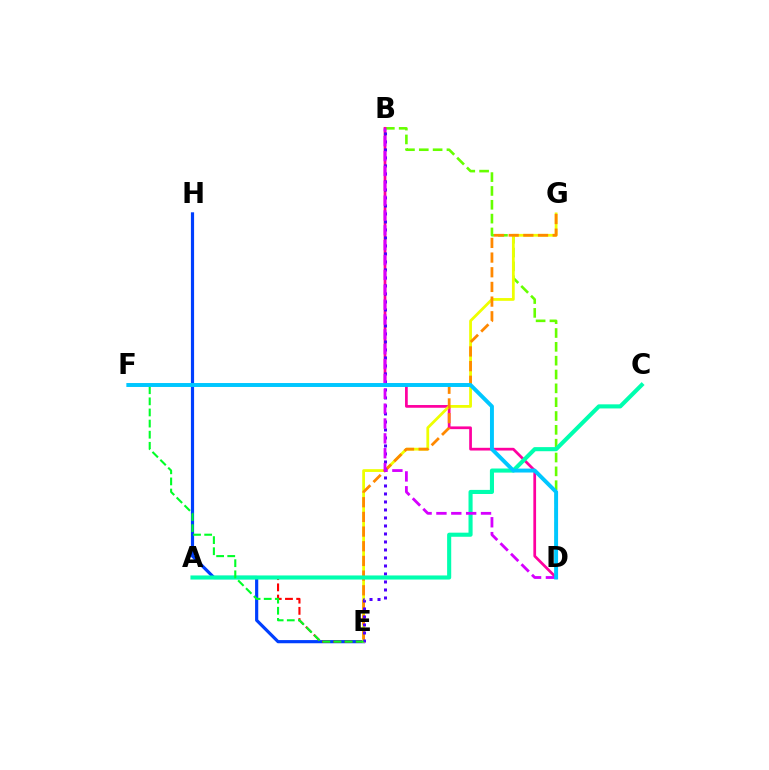{('E', 'H'): [{'color': '#003fff', 'line_style': 'solid', 'thickness': 2.29}], ('A', 'E'): [{'color': '#ff0000', 'line_style': 'dashed', 'thickness': 1.52}], ('B', 'D'): [{'color': '#66ff00', 'line_style': 'dashed', 'thickness': 1.88}, {'color': '#ff00a0', 'line_style': 'solid', 'thickness': 1.97}, {'color': '#d600ff', 'line_style': 'dashed', 'thickness': 2.02}], ('E', 'G'): [{'color': '#eeff00', 'line_style': 'solid', 'thickness': 2.0}, {'color': '#ff8800', 'line_style': 'dashed', 'thickness': 1.99}], ('B', 'E'): [{'color': '#4f00ff', 'line_style': 'dotted', 'thickness': 2.17}], ('A', 'C'): [{'color': '#00ffaf', 'line_style': 'solid', 'thickness': 2.95}], ('E', 'F'): [{'color': '#00ff27', 'line_style': 'dashed', 'thickness': 1.51}], ('D', 'F'): [{'color': '#00c7ff', 'line_style': 'solid', 'thickness': 2.83}]}